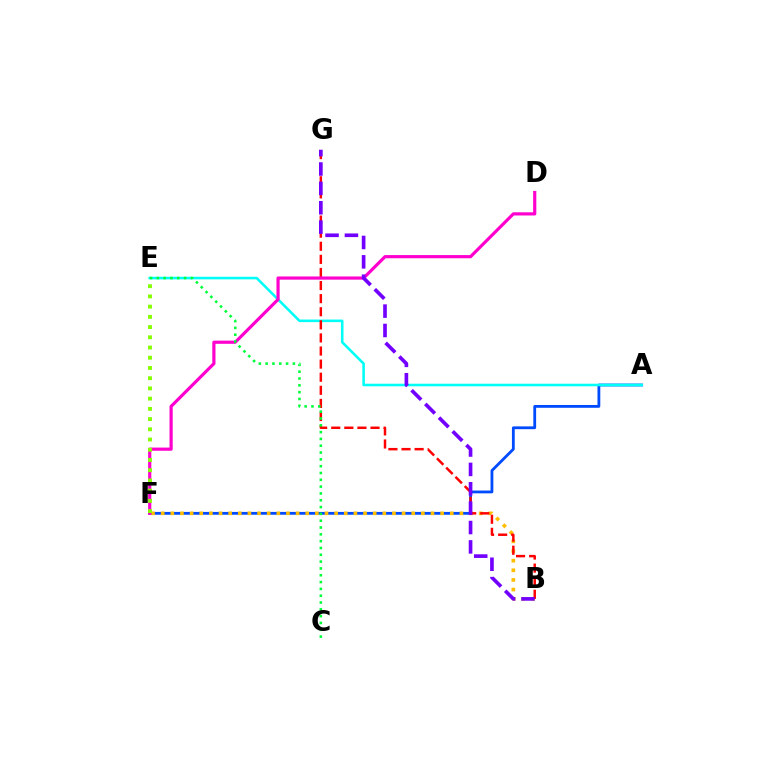{('A', 'F'): [{'color': '#004bff', 'line_style': 'solid', 'thickness': 2.02}], ('B', 'F'): [{'color': '#ffbd00', 'line_style': 'dotted', 'thickness': 2.62}], ('A', 'E'): [{'color': '#00fff6', 'line_style': 'solid', 'thickness': 1.84}], ('B', 'G'): [{'color': '#ff0000', 'line_style': 'dashed', 'thickness': 1.78}, {'color': '#7200ff', 'line_style': 'dashed', 'thickness': 2.63}], ('D', 'F'): [{'color': '#ff00cf', 'line_style': 'solid', 'thickness': 2.29}], ('E', 'F'): [{'color': '#84ff00', 'line_style': 'dotted', 'thickness': 2.78}], ('C', 'E'): [{'color': '#00ff39', 'line_style': 'dotted', 'thickness': 1.85}]}